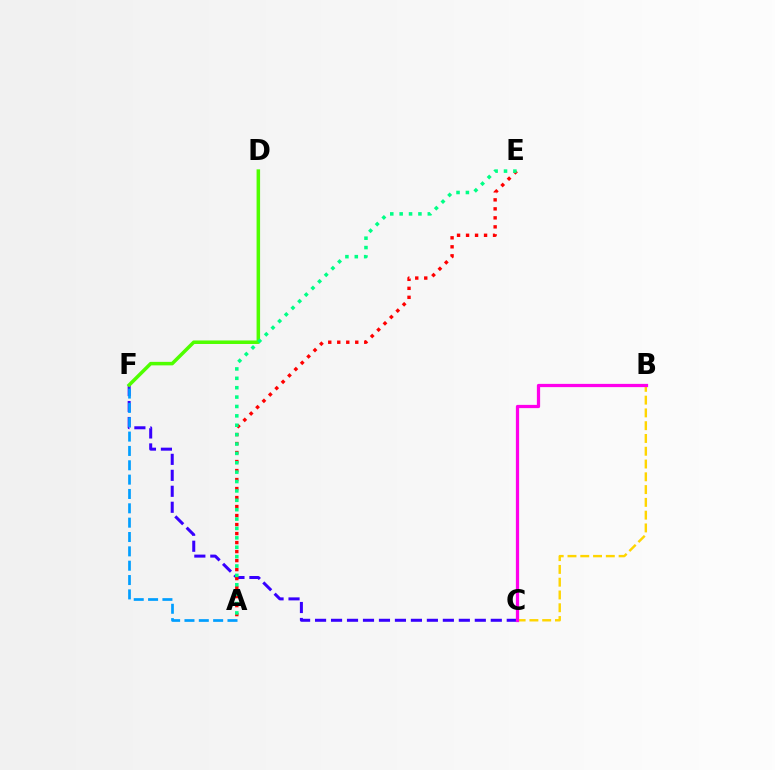{('B', 'C'): [{'color': '#ffd500', 'line_style': 'dashed', 'thickness': 1.74}, {'color': '#ff00ed', 'line_style': 'solid', 'thickness': 2.33}], ('C', 'F'): [{'color': '#3700ff', 'line_style': 'dashed', 'thickness': 2.17}], ('D', 'F'): [{'color': '#4fff00', 'line_style': 'solid', 'thickness': 2.53}], ('A', 'E'): [{'color': '#ff0000', 'line_style': 'dotted', 'thickness': 2.45}, {'color': '#00ff86', 'line_style': 'dotted', 'thickness': 2.55}], ('A', 'F'): [{'color': '#009eff', 'line_style': 'dashed', 'thickness': 1.95}]}